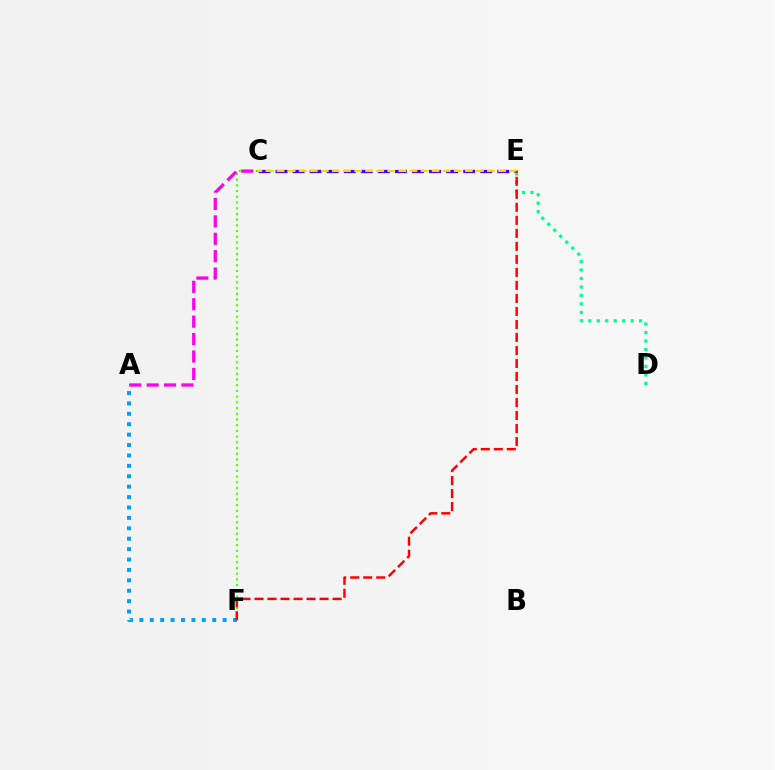{('C', 'F'): [{'color': '#4fff00', 'line_style': 'dotted', 'thickness': 1.55}], ('C', 'E'): [{'color': '#3700ff', 'line_style': 'dashed', 'thickness': 2.32}, {'color': '#ffd500', 'line_style': 'dashed', 'thickness': 1.5}], ('A', 'F'): [{'color': '#009eff', 'line_style': 'dotted', 'thickness': 2.83}], ('A', 'C'): [{'color': '#ff00ed', 'line_style': 'dashed', 'thickness': 2.36}], ('D', 'E'): [{'color': '#00ff86', 'line_style': 'dotted', 'thickness': 2.3}], ('E', 'F'): [{'color': '#ff0000', 'line_style': 'dashed', 'thickness': 1.77}]}